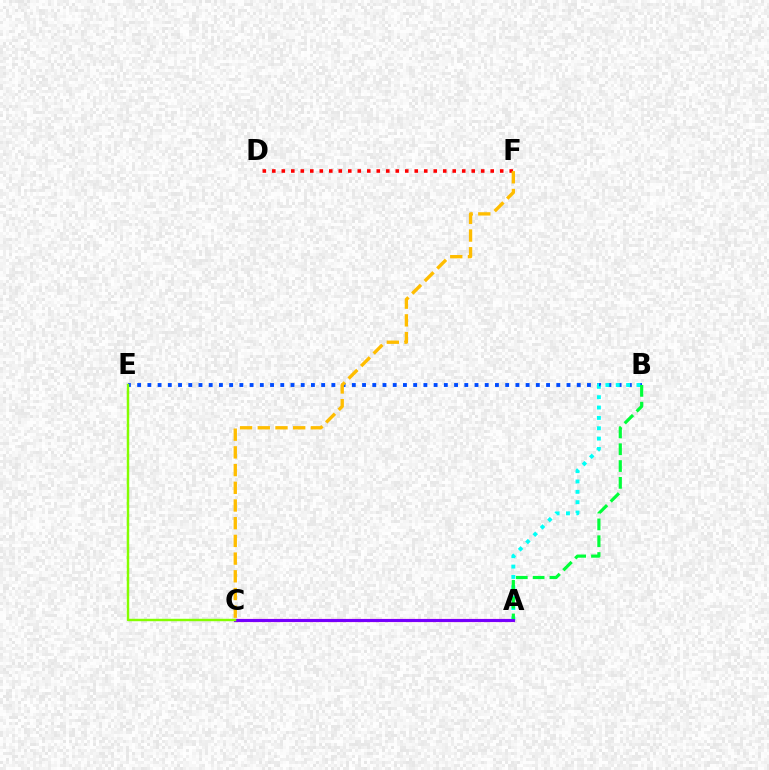{('A', 'C'): [{'color': '#ff00cf', 'line_style': 'solid', 'thickness': 2.31}, {'color': '#7200ff', 'line_style': 'solid', 'thickness': 2.1}], ('D', 'F'): [{'color': '#ff0000', 'line_style': 'dotted', 'thickness': 2.58}], ('B', 'E'): [{'color': '#004bff', 'line_style': 'dotted', 'thickness': 2.78}], ('A', 'B'): [{'color': '#00fff6', 'line_style': 'dotted', 'thickness': 2.81}, {'color': '#00ff39', 'line_style': 'dashed', 'thickness': 2.28}], ('C', 'F'): [{'color': '#ffbd00', 'line_style': 'dashed', 'thickness': 2.4}], ('C', 'E'): [{'color': '#84ff00', 'line_style': 'solid', 'thickness': 1.75}]}